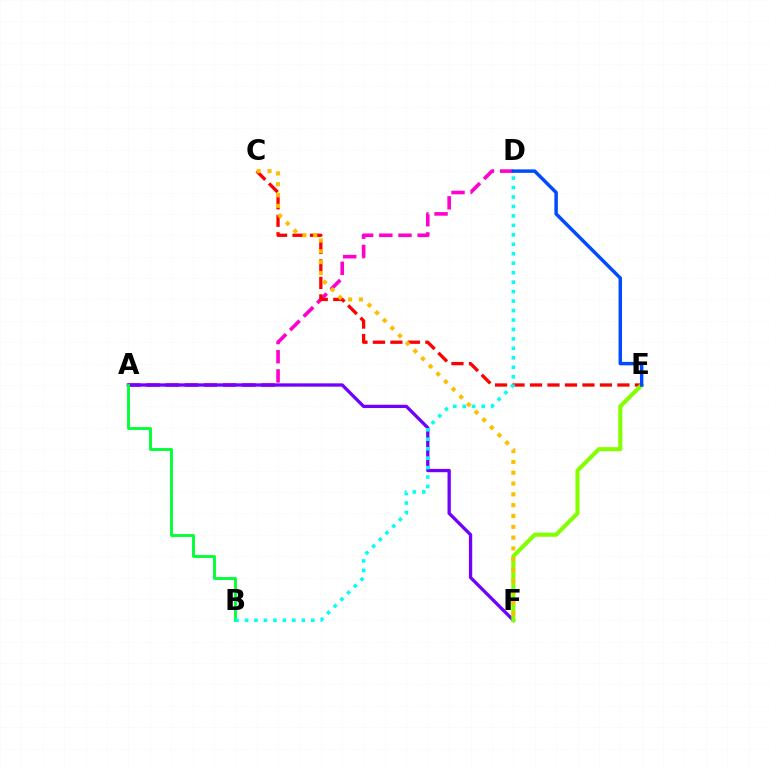{('A', 'D'): [{'color': '#ff00cf', 'line_style': 'dashed', 'thickness': 2.6}], ('A', 'F'): [{'color': '#7200ff', 'line_style': 'solid', 'thickness': 2.38}], ('C', 'E'): [{'color': '#ff0000', 'line_style': 'dashed', 'thickness': 2.37}], ('A', 'B'): [{'color': '#00ff39', 'line_style': 'solid', 'thickness': 2.07}], ('B', 'D'): [{'color': '#00fff6', 'line_style': 'dotted', 'thickness': 2.57}], ('E', 'F'): [{'color': '#84ff00', 'line_style': 'solid', 'thickness': 2.95}], ('C', 'F'): [{'color': '#ffbd00', 'line_style': 'dotted', 'thickness': 2.94}], ('D', 'E'): [{'color': '#004bff', 'line_style': 'solid', 'thickness': 2.49}]}